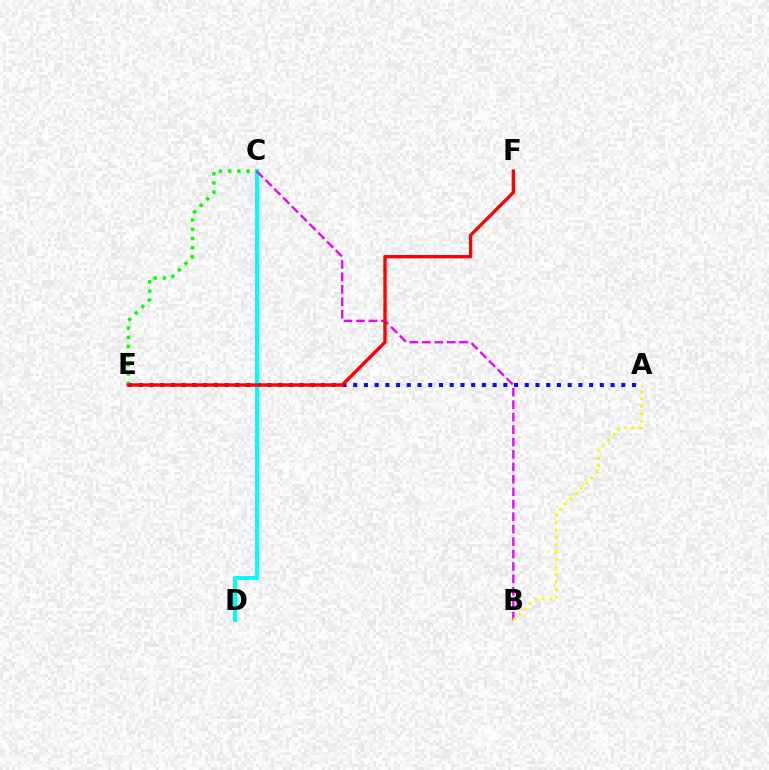{('A', 'E'): [{'color': '#0010ff', 'line_style': 'dotted', 'thickness': 2.91}], ('C', 'D'): [{'color': '#00fff6', 'line_style': 'solid', 'thickness': 2.94}], ('C', 'E'): [{'color': '#08ff00', 'line_style': 'dotted', 'thickness': 2.5}], ('B', 'C'): [{'color': '#ee00ff', 'line_style': 'dashed', 'thickness': 1.69}], ('A', 'B'): [{'color': '#fcf500', 'line_style': 'dotted', 'thickness': 2.02}], ('E', 'F'): [{'color': '#ff0000', 'line_style': 'solid', 'thickness': 2.42}]}